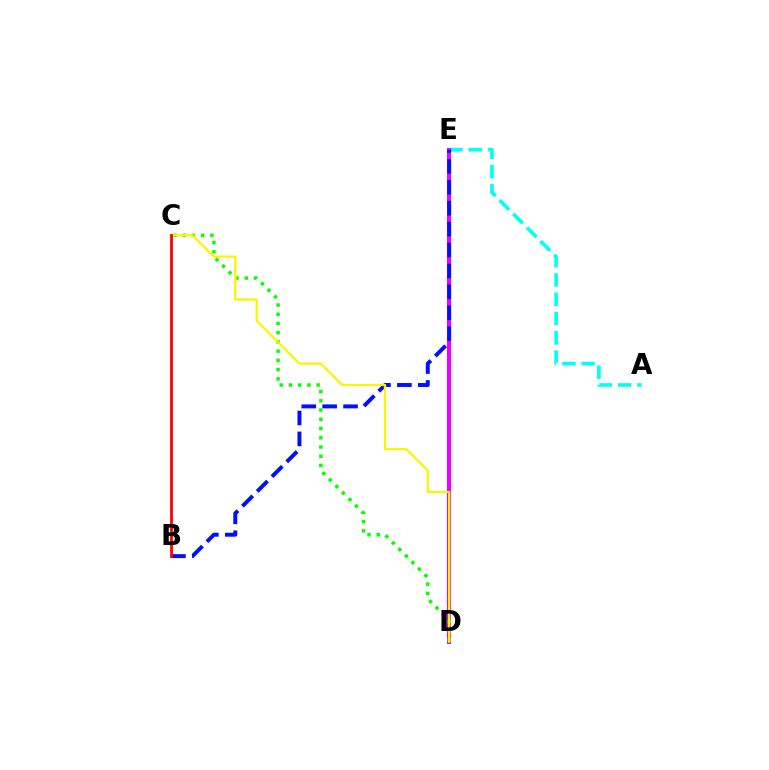{('A', 'E'): [{'color': '#00fff6', 'line_style': 'dashed', 'thickness': 2.62}], ('D', 'E'): [{'color': '#ee00ff', 'line_style': 'solid', 'thickness': 2.92}], ('B', 'E'): [{'color': '#0010ff', 'line_style': 'dashed', 'thickness': 2.84}], ('C', 'D'): [{'color': '#08ff00', 'line_style': 'dotted', 'thickness': 2.51}, {'color': '#fcf500', 'line_style': 'solid', 'thickness': 1.62}], ('B', 'C'): [{'color': '#ff0000', 'line_style': 'solid', 'thickness': 2.01}]}